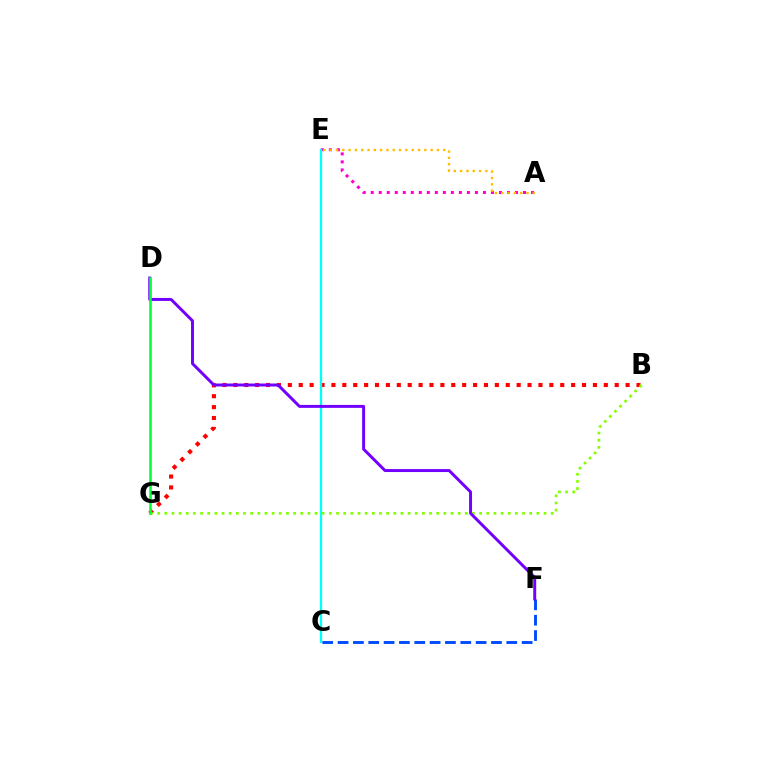{('A', 'E'): [{'color': '#ff00cf', 'line_style': 'dotted', 'thickness': 2.18}, {'color': '#ffbd00', 'line_style': 'dotted', 'thickness': 1.71}], ('B', 'G'): [{'color': '#ff0000', 'line_style': 'dotted', 'thickness': 2.96}, {'color': '#84ff00', 'line_style': 'dotted', 'thickness': 1.94}], ('C', 'F'): [{'color': '#004bff', 'line_style': 'dashed', 'thickness': 2.08}], ('C', 'E'): [{'color': '#00fff6', 'line_style': 'solid', 'thickness': 1.64}], ('D', 'F'): [{'color': '#7200ff', 'line_style': 'solid', 'thickness': 2.13}], ('D', 'G'): [{'color': '#00ff39', 'line_style': 'solid', 'thickness': 1.84}]}